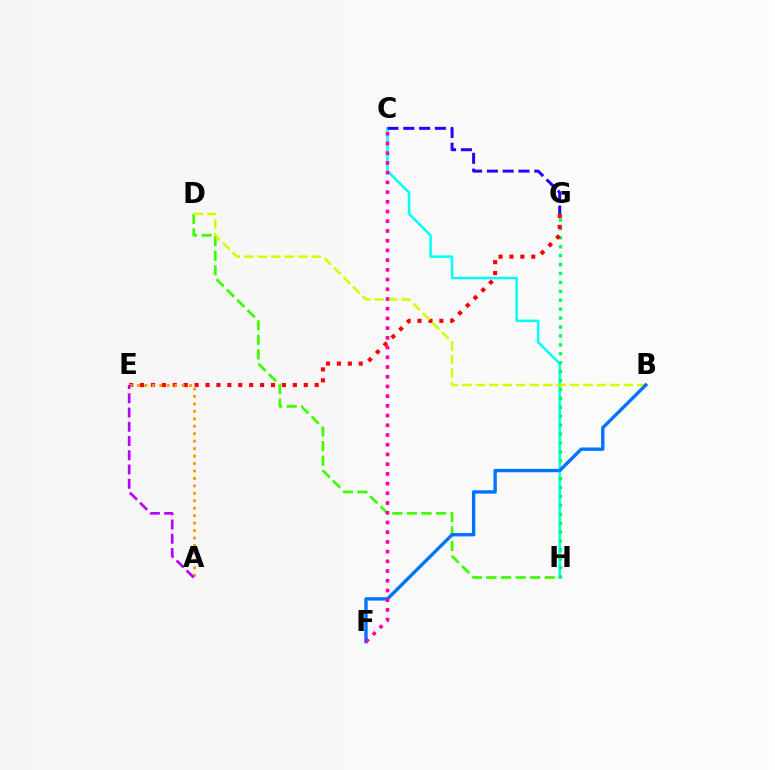{('D', 'H'): [{'color': '#3dff00', 'line_style': 'dashed', 'thickness': 1.98}], ('C', 'H'): [{'color': '#00fff6', 'line_style': 'solid', 'thickness': 1.81}], ('G', 'H'): [{'color': '#00ff5c', 'line_style': 'dotted', 'thickness': 2.42}], ('E', 'G'): [{'color': '#ff0000', 'line_style': 'dotted', 'thickness': 2.97}], ('B', 'D'): [{'color': '#d1ff00', 'line_style': 'dashed', 'thickness': 1.83}], ('A', 'E'): [{'color': '#ff9400', 'line_style': 'dotted', 'thickness': 2.02}, {'color': '#b900ff', 'line_style': 'dashed', 'thickness': 1.94}], ('B', 'F'): [{'color': '#0074ff', 'line_style': 'solid', 'thickness': 2.43}], ('C', 'F'): [{'color': '#ff00ac', 'line_style': 'dotted', 'thickness': 2.64}], ('C', 'G'): [{'color': '#2500ff', 'line_style': 'dashed', 'thickness': 2.15}]}